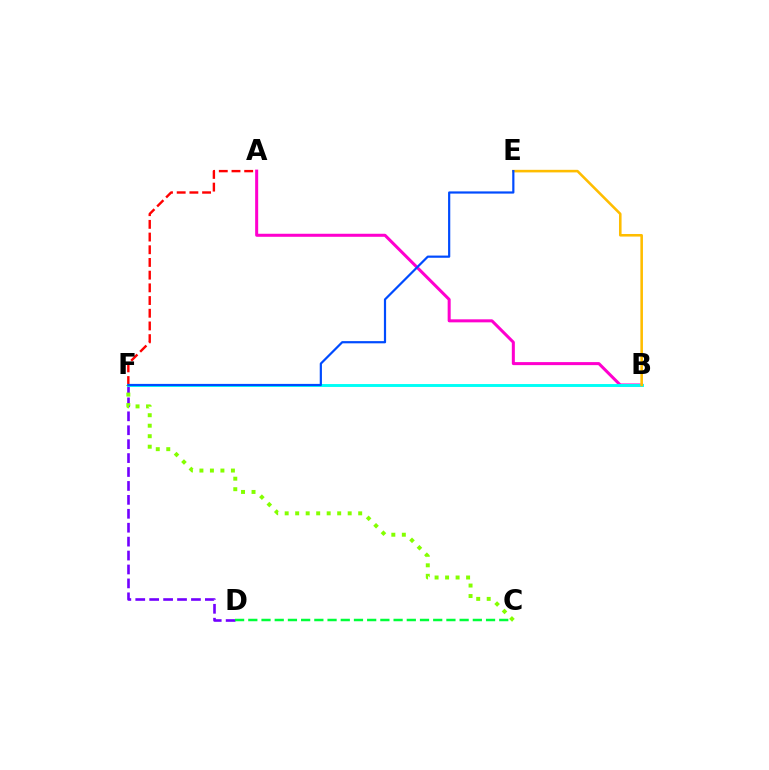{('A', 'B'): [{'color': '#ff00cf', 'line_style': 'solid', 'thickness': 2.18}], ('D', 'F'): [{'color': '#7200ff', 'line_style': 'dashed', 'thickness': 1.89}], ('C', 'D'): [{'color': '#00ff39', 'line_style': 'dashed', 'thickness': 1.79}], ('A', 'F'): [{'color': '#ff0000', 'line_style': 'dashed', 'thickness': 1.72}], ('B', 'F'): [{'color': '#00fff6', 'line_style': 'solid', 'thickness': 2.1}], ('C', 'F'): [{'color': '#84ff00', 'line_style': 'dotted', 'thickness': 2.85}], ('B', 'E'): [{'color': '#ffbd00', 'line_style': 'solid', 'thickness': 1.86}], ('E', 'F'): [{'color': '#004bff', 'line_style': 'solid', 'thickness': 1.58}]}